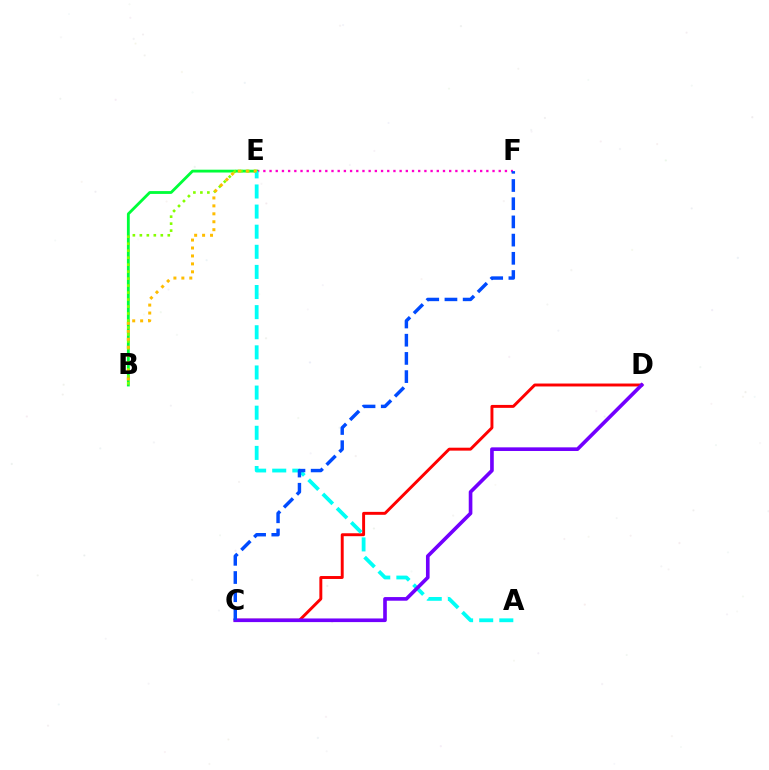{('E', 'F'): [{'color': '#ff00cf', 'line_style': 'dotted', 'thickness': 1.68}], ('C', 'D'): [{'color': '#ff0000', 'line_style': 'solid', 'thickness': 2.11}, {'color': '#7200ff', 'line_style': 'solid', 'thickness': 2.62}], ('B', 'E'): [{'color': '#00ff39', 'line_style': 'solid', 'thickness': 2.04}, {'color': '#84ff00', 'line_style': 'dotted', 'thickness': 1.9}, {'color': '#ffbd00', 'line_style': 'dotted', 'thickness': 2.16}], ('A', 'E'): [{'color': '#00fff6', 'line_style': 'dashed', 'thickness': 2.73}], ('C', 'F'): [{'color': '#004bff', 'line_style': 'dashed', 'thickness': 2.47}]}